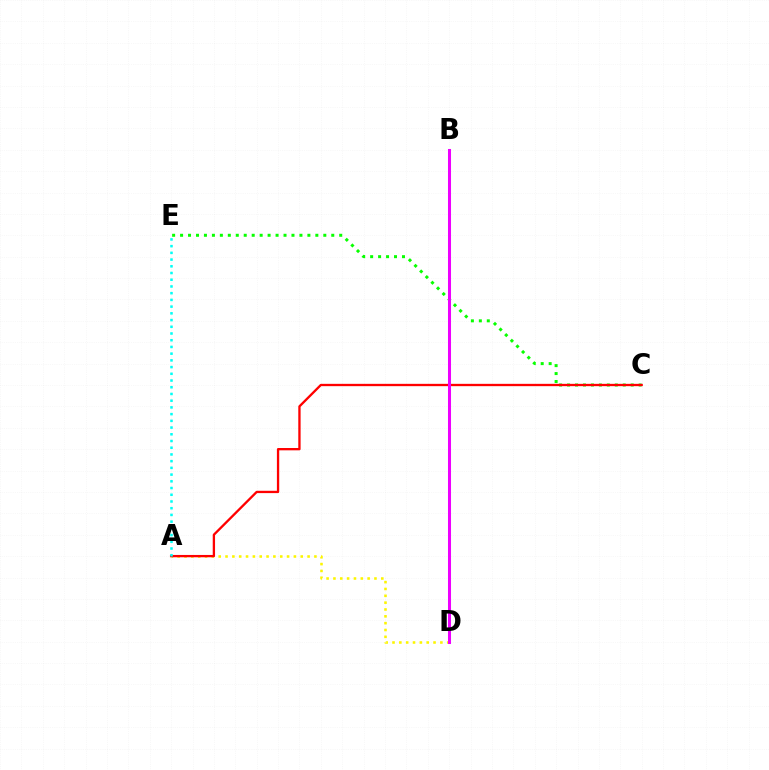{('C', 'E'): [{'color': '#08ff00', 'line_style': 'dotted', 'thickness': 2.16}], ('B', 'D'): [{'color': '#0010ff', 'line_style': 'solid', 'thickness': 1.82}, {'color': '#ee00ff', 'line_style': 'solid', 'thickness': 2.18}], ('A', 'D'): [{'color': '#fcf500', 'line_style': 'dotted', 'thickness': 1.86}], ('A', 'C'): [{'color': '#ff0000', 'line_style': 'solid', 'thickness': 1.67}], ('A', 'E'): [{'color': '#00fff6', 'line_style': 'dotted', 'thickness': 1.83}]}